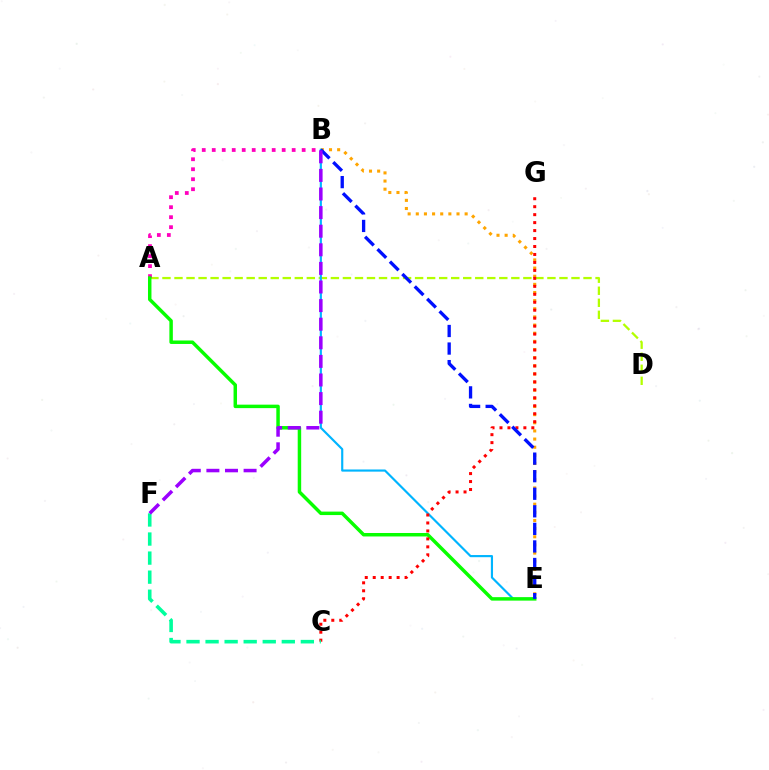{('A', 'D'): [{'color': '#b3ff00', 'line_style': 'dashed', 'thickness': 1.63}], ('B', 'E'): [{'color': '#ffa500', 'line_style': 'dotted', 'thickness': 2.21}, {'color': '#00b5ff', 'line_style': 'solid', 'thickness': 1.55}, {'color': '#0010ff', 'line_style': 'dashed', 'thickness': 2.39}], ('A', 'B'): [{'color': '#ff00bd', 'line_style': 'dotted', 'thickness': 2.71}], ('A', 'E'): [{'color': '#08ff00', 'line_style': 'solid', 'thickness': 2.5}], ('C', 'G'): [{'color': '#ff0000', 'line_style': 'dotted', 'thickness': 2.16}], ('C', 'F'): [{'color': '#00ff9d', 'line_style': 'dashed', 'thickness': 2.59}], ('B', 'F'): [{'color': '#9b00ff', 'line_style': 'dashed', 'thickness': 2.53}]}